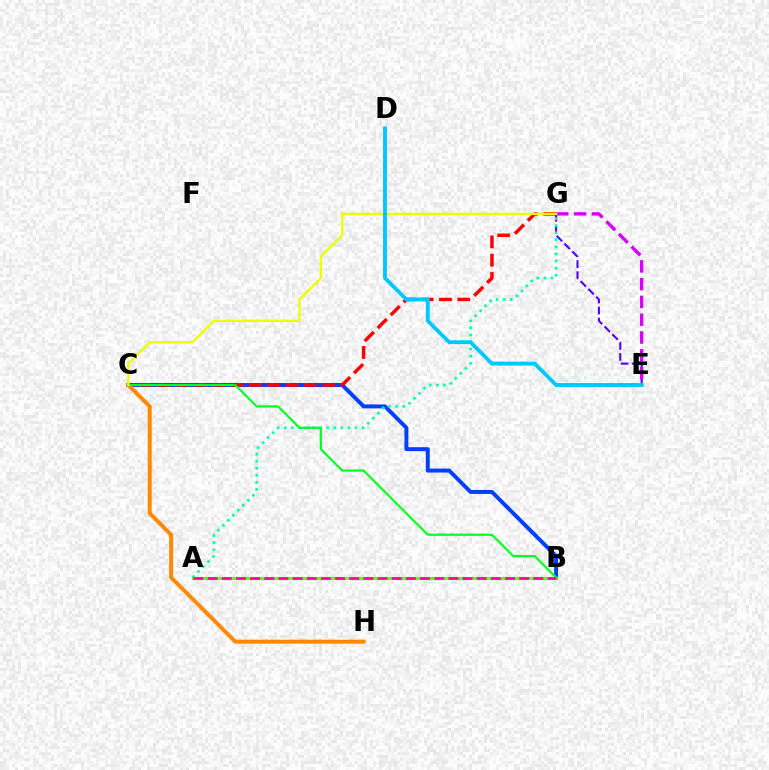{('B', 'C'): [{'color': '#003fff', 'line_style': 'solid', 'thickness': 2.84}, {'color': '#00ff27', 'line_style': 'solid', 'thickness': 1.57}], ('C', 'G'): [{'color': '#ff0000', 'line_style': 'dashed', 'thickness': 2.49}, {'color': '#eeff00', 'line_style': 'solid', 'thickness': 1.7}], ('E', 'G'): [{'color': '#4f00ff', 'line_style': 'dashed', 'thickness': 1.5}, {'color': '#d600ff', 'line_style': 'dashed', 'thickness': 2.42}], ('C', 'H'): [{'color': '#ff8800', 'line_style': 'solid', 'thickness': 2.85}], ('A', 'G'): [{'color': '#00ffaf', 'line_style': 'dotted', 'thickness': 1.92}], ('A', 'B'): [{'color': '#66ff00', 'line_style': 'solid', 'thickness': 2.3}, {'color': '#ff00a0', 'line_style': 'dashed', 'thickness': 1.92}], ('D', 'E'): [{'color': '#00c7ff', 'line_style': 'solid', 'thickness': 2.79}]}